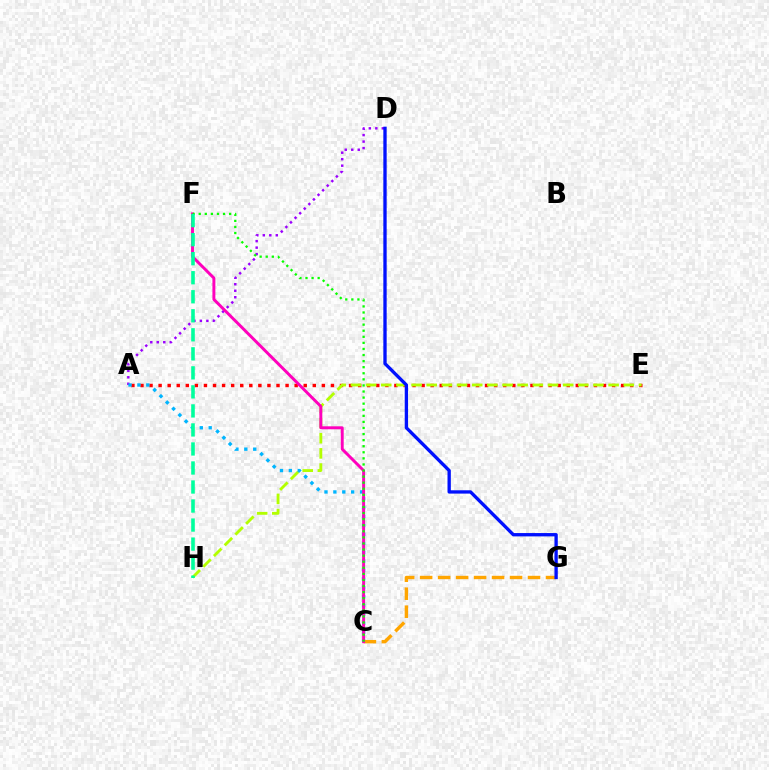{('A', 'E'): [{'color': '#ff0000', 'line_style': 'dotted', 'thickness': 2.46}], ('A', 'D'): [{'color': '#9b00ff', 'line_style': 'dotted', 'thickness': 1.76}], ('E', 'H'): [{'color': '#b3ff00', 'line_style': 'dashed', 'thickness': 2.06}], ('A', 'C'): [{'color': '#00b5ff', 'line_style': 'dotted', 'thickness': 2.42}], ('C', 'G'): [{'color': '#ffa500', 'line_style': 'dashed', 'thickness': 2.44}], ('C', 'F'): [{'color': '#ff00bd', 'line_style': 'solid', 'thickness': 2.12}, {'color': '#08ff00', 'line_style': 'dotted', 'thickness': 1.65}], ('D', 'G'): [{'color': '#0010ff', 'line_style': 'solid', 'thickness': 2.39}], ('F', 'H'): [{'color': '#00ff9d', 'line_style': 'dashed', 'thickness': 2.58}]}